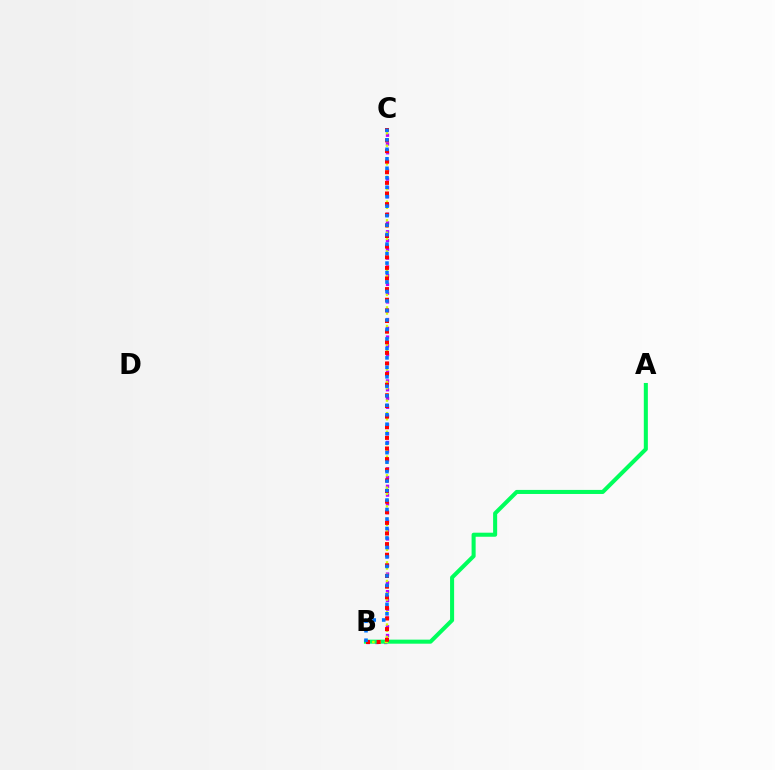{('B', 'C'): [{'color': '#b900ff', 'line_style': 'dotted', 'thickness': 2.38}, {'color': '#d1ff00', 'line_style': 'dotted', 'thickness': 1.69}, {'color': '#ff0000', 'line_style': 'dotted', 'thickness': 2.89}, {'color': '#0074ff', 'line_style': 'dotted', 'thickness': 2.58}], ('A', 'B'): [{'color': '#00ff5c', 'line_style': 'solid', 'thickness': 2.92}]}